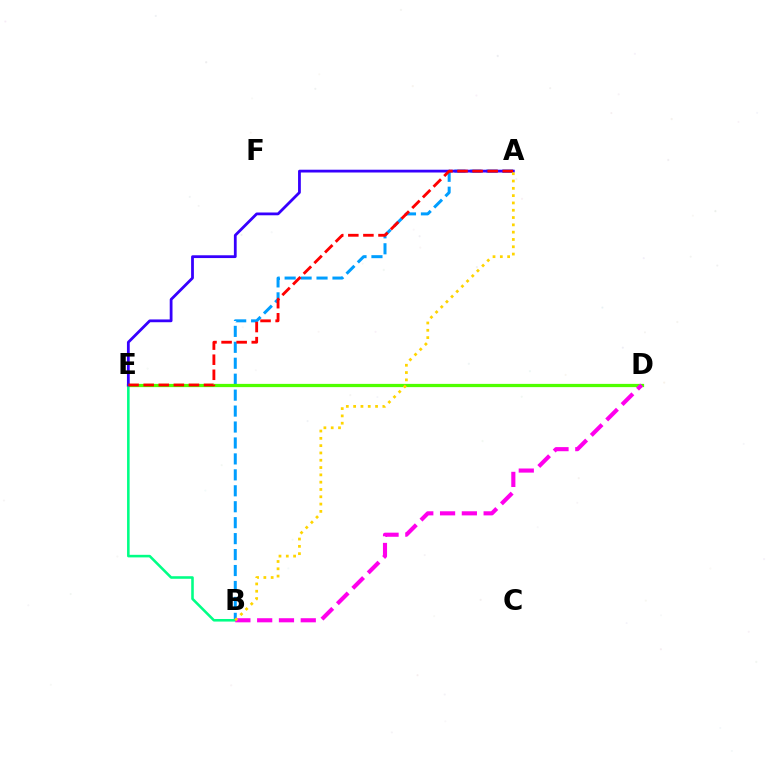{('A', 'B'): [{'color': '#009eff', 'line_style': 'dashed', 'thickness': 2.17}, {'color': '#ffd500', 'line_style': 'dotted', 'thickness': 1.98}], ('D', 'E'): [{'color': '#4fff00', 'line_style': 'solid', 'thickness': 2.34}], ('B', 'E'): [{'color': '#00ff86', 'line_style': 'solid', 'thickness': 1.85}], ('A', 'E'): [{'color': '#3700ff', 'line_style': 'solid', 'thickness': 2.0}, {'color': '#ff0000', 'line_style': 'dashed', 'thickness': 2.05}], ('B', 'D'): [{'color': '#ff00ed', 'line_style': 'dashed', 'thickness': 2.96}]}